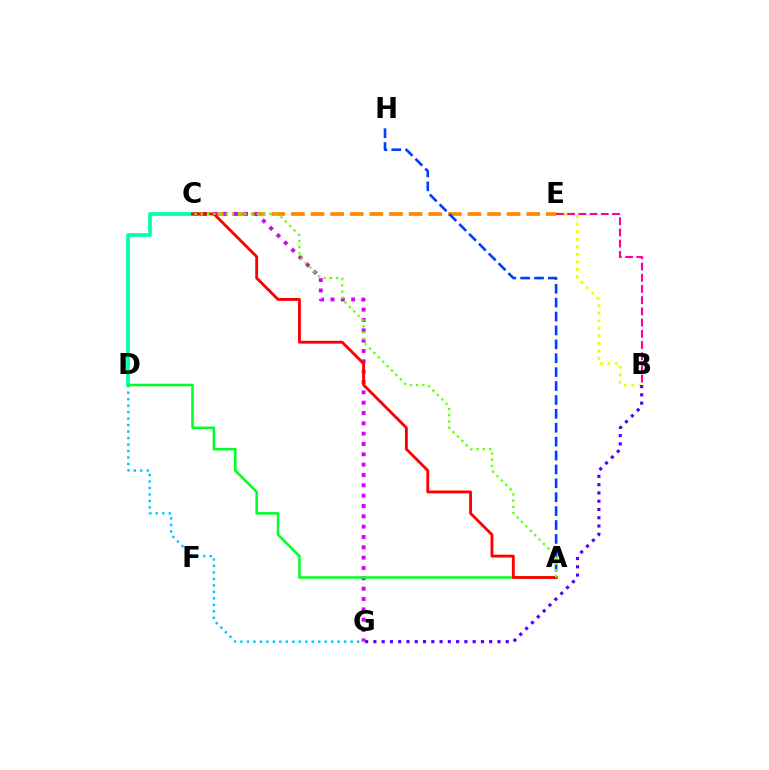{('B', 'E'): [{'color': '#eeff00', 'line_style': 'dotted', 'thickness': 2.05}, {'color': '#ff00a0', 'line_style': 'dashed', 'thickness': 1.52}], ('C', 'E'): [{'color': '#ff8800', 'line_style': 'dashed', 'thickness': 2.66}], ('C', 'G'): [{'color': '#d600ff', 'line_style': 'dotted', 'thickness': 2.81}], ('D', 'G'): [{'color': '#00c7ff', 'line_style': 'dotted', 'thickness': 1.76}], ('B', 'G'): [{'color': '#4f00ff', 'line_style': 'dotted', 'thickness': 2.25}], ('C', 'D'): [{'color': '#00ffaf', 'line_style': 'solid', 'thickness': 2.66}], ('A', 'H'): [{'color': '#003fff', 'line_style': 'dashed', 'thickness': 1.89}], ('A', 'D'): [{'color': '#00ff27', 'line_style': 'solid', 'thickness': 1.83}], ('A', 'C'): [{'color': '#ff0000', 'line_style': 'solid', 'thickness': 2.05}, {'color': '#66ff00', 'line_style': 'dotted', 'thickness': 1.69}]}